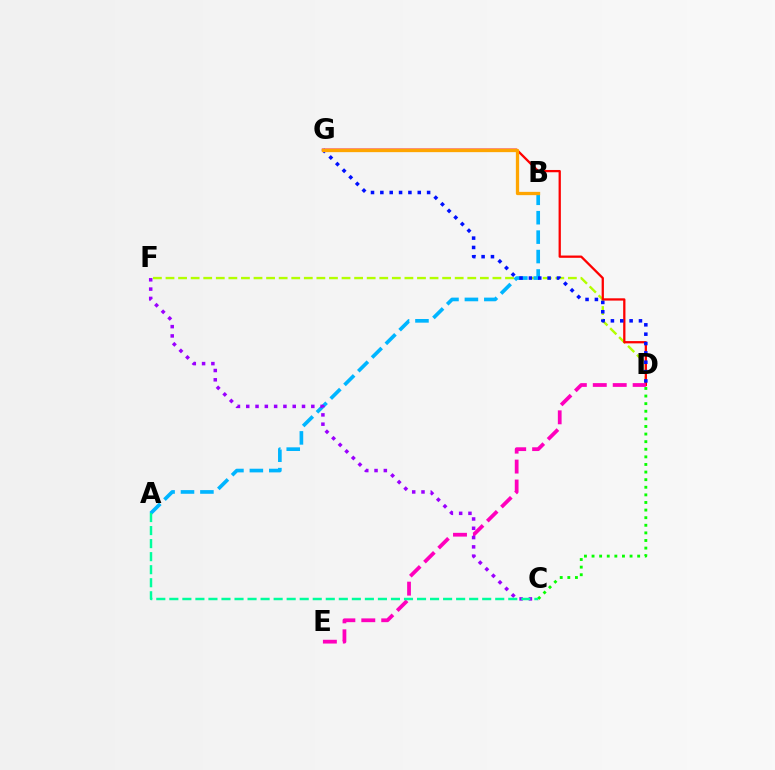{('D', 'F'): [{'color': '#b3ff00', 'line_style': 'dashed', 'thickness': 1.71}], ('D', 'G'): [{'color': '#ff0000', 'line_style': 'solid', 'thickness': 1.64}, {'color': '#0010ff', 'line_style': 'dotted', 'thickness': 2.54}], ('A', 'B'): [{'color': '#00b5ff', 'line_style': 'dashed', 'thickness': 2.64}], ('D', 'E'): [{'color': '#ff00bd', 'line_style': 'dashed', 'thickness': 2.71}], ('C', 'F'): [{'color': '#9b00ff', 'line_style': 'dotted', 'thickness': 2.53}], ('C', 'D'): [{'color': '#08ff00', 'line_style': 'dotted', 'thickness': 2.07}], ('A', 'C'): [{'color': '#00ff9d', 'line_style': 'dashed', 'thickness': 1.77}], ('B', 'G'): [{'color': '#ffa500', 'line_style': 'solid', 'thickness': 2.37}]}